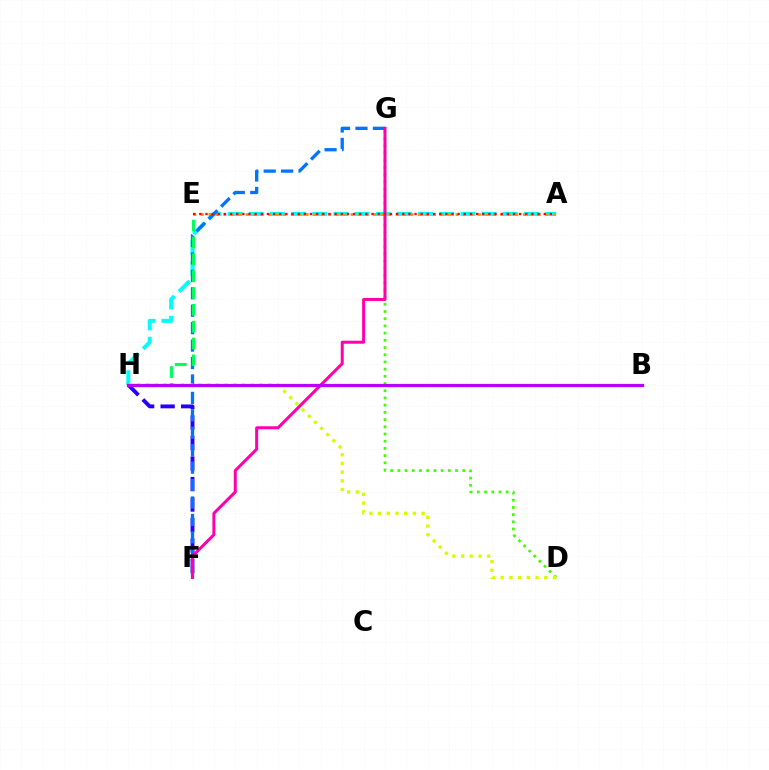{('F', 'H'): [{'color': '#2500ff', 'line_style': 'dashed', 'thickness': 2.78}], ('D', 'G'): [{'color': '#3dff00', 'line_style': 'dotted', 'thickness': 1.96}], ('A', 'H'): [{'color': '#00fff6', 'line_style': 'dashed', 'thickness': 2.88}], ('A', 'E'): [{'color': '#ff9400', 'line_style': 'dotted', 'thickness': 2.03}, {'color': '#ff0000', 'line_style': 'dotted', 'thickness': 1.67}], ('F', 'G'): [{'color': '#0074ff', 'line_style': 'dashed', 'thickness': 2.37}, {'color': '#ff00ac', 'line_style': 'solid', 'thickness': 2.16}], ('D', 'H'): [{'color': '#d1ff00', 'line_style': 'dotted', 'thickness': 2.37}], ('E', 'H'): [{'color': '#00ff5c', 'line_style': 'dashed', 'thickness': 2.29}], ('B', 'H'): [{'color': '#b900ff', 'line_style': 'solid', 'thickness': 2.32}]}